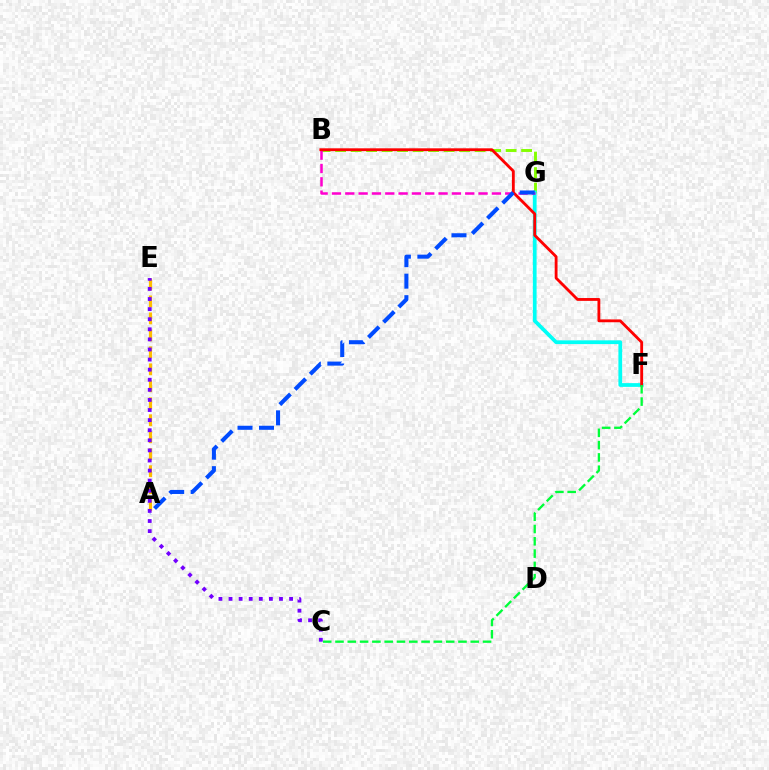{('B', 'G'): [{'color': '#84ff00', 'line_style': 'dashed', 'thickness': 2.11}, {'color': '#ff00cf', 'line_style': 'dashed', 'thickness': 1.81}], ('F', 'G'): [{'color': '#00fff6', 'line_style': 'solid', 'thickness': 2.69}], ('A', 'E'): [{'color': '#ffbd00', 'line_style': 'dashed', 'thickness': 2.31}], ('B', 'F'): [{'color': '#ff0000', 'line_style': 'solid', 'thickness': 2.04}], ('A', 'G'): [{'color': '#004bff', 'line_style': 'dashed', 'thickness': 2.92}], ('C', 'F'): [{'color': '#00ff39', 'line_style': 'dashed', 'thickness': 1.67}], ('C', 'E'): [{'color': '#7200ff', 'line_style': 'dotted', 'thickness': 2.74}]}